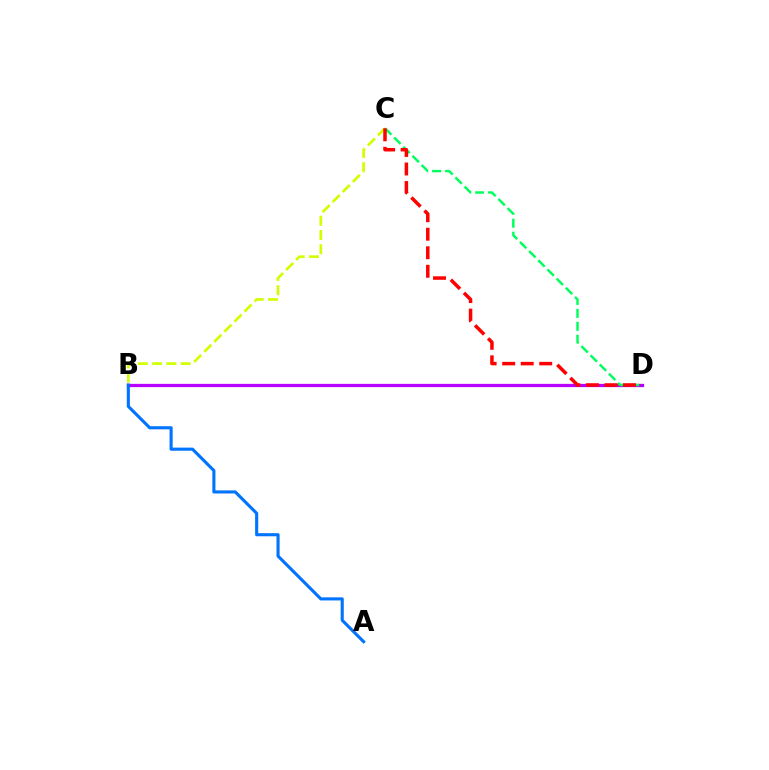{('B', 'C'): [{'color': '#d1ff00', 'line_style': 'dashed', 'thickness': 1.94}], ('B', 'D'): [{'color': '#b900ff', 'line_style': 'solid', 'thickness': 2.35}], ('C', 'D'): [{'color': '#00ff5c', 'line_style': 'dashed', 'thickness': 1.76}, {'color': '#ff0000', 'line_style': 'dashed', 'thickness': 2.52}], ('A', 'B'): [{'color': '#0074ff', 'line_style': 'solid', 'thickness': 2.24}]}